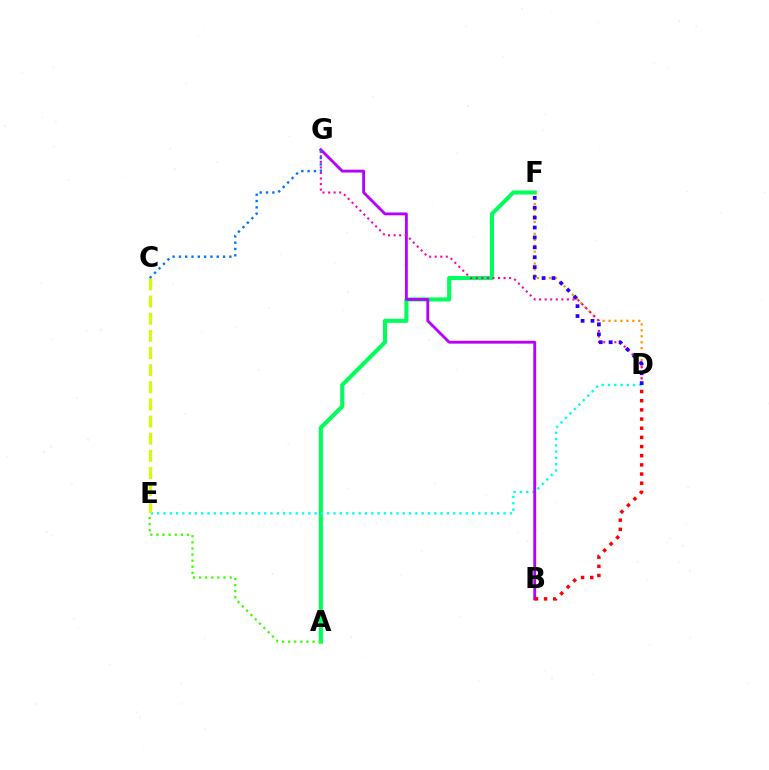{('A', 'F'): [{'color': '#00ff5c', 'line_style': 'solid', 'thickness': 2.94}], ('D', 'E'): [{'color': '#00fff6', 'line_style': 'dotted', 'thickness': 1.71}], ('B', 'G'): [{'color': '#b900ff', 'line_style': 'solid', 'thickness': 2.05}], ('D', 'F'): [{'color': '#ff9400', 'line_style': 'dotted', 'thickness': 1.62}, {'color': '#2500ff', 'line_style': 'dotted', 'thickness': 2.69}], ('C', 'E'): [{'color': '#d1ff00', 'line_style': 'dashed', 'thickness': 2.33}], ('A', 'E'): [{'color': '#3dff00', 'line_style': 'dotted', 'thickness': 1.66}], ('D', 'G'): [{'color': '#ff00ac', 'line_style': 'dotted', 'thickness': 1.51}], ('C', 'G'): [{'color': '#0074ff', 'line_style': 'dotted', 'thickness': 1.71}], ('B', 'D'): [{'color': '#ff0000', 'line_style': 'dotted', 'thickness': 2.49}]}